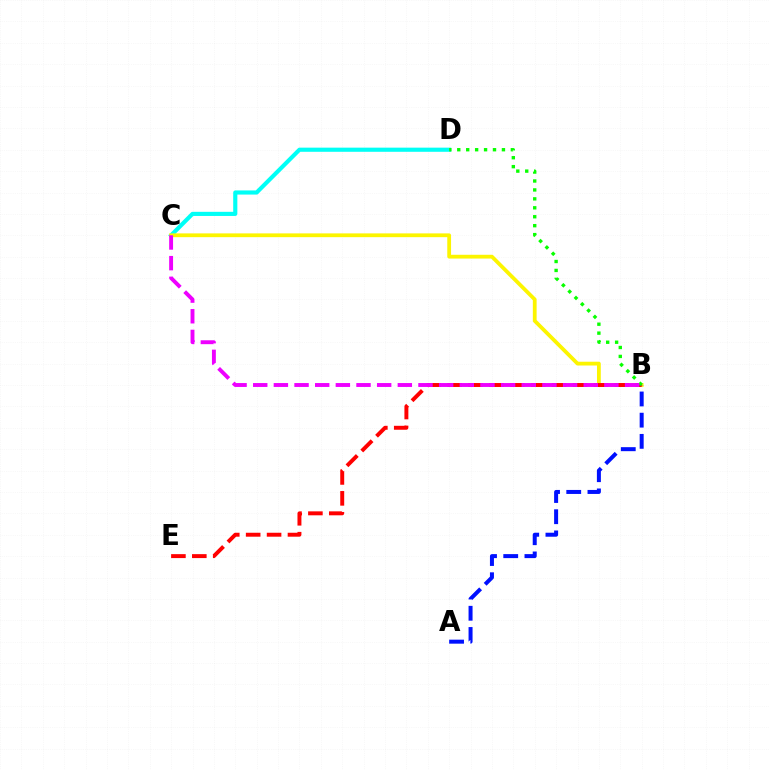{('C', 'D'): [{'color': '#00fff6', 'line_style': 'solid', 'thickness': 2.98}], ('B', 'C'): [{'color': '#fcf500', 'line_style': 'solid', 'thickness': 2.72}, {'color': '#ee00ff', 'line_style': 'dashed', 'thickness': 2.81}], ('B', 'E'): [{'color': '#ff0000', 'line_style': 'dashed', 'thickness': 2.84}], ('B', 'D'): [{'color': '#08ff00', 'line_style': 'dotted', 'thickness': 2.43}], ('A', 'B'): [{'color': '#0010ff', 'line_style': 'dashed', 'thickness': 2.88}]}